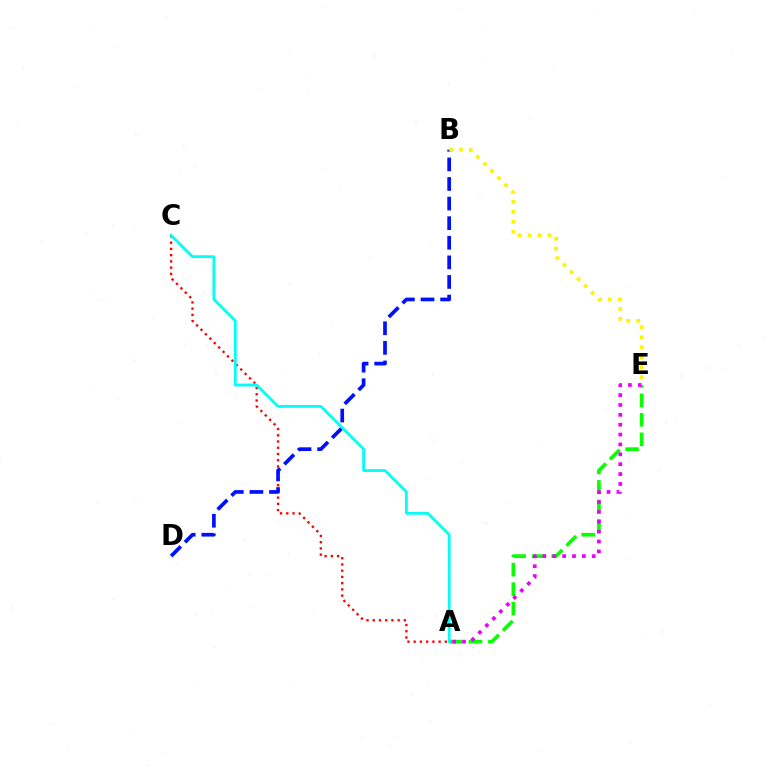{('A', 'C'): [{'color': '#ff0000', 'line_style': 'dotted', 'thickness': 1.69}, {'color': '#00fff6', 'line_style': 'solid', 'thickness': 2.01}], ('B', 'D'): [{'color': '#0010ff', 'line_style': 'dashed', 'thickness': 2.66}], ('A', 'E'): [{'color': '#08ff00', 'line_style': 'dashed', 'thickness': 2.65}, {'color': '#ee00ff', 'line_style': 'dotted', 'thickness': 2.68}], ('B', 'E'): [{'color': '#fcf500', 'line_style': 'dotted', 'thickness': 2.7}]}